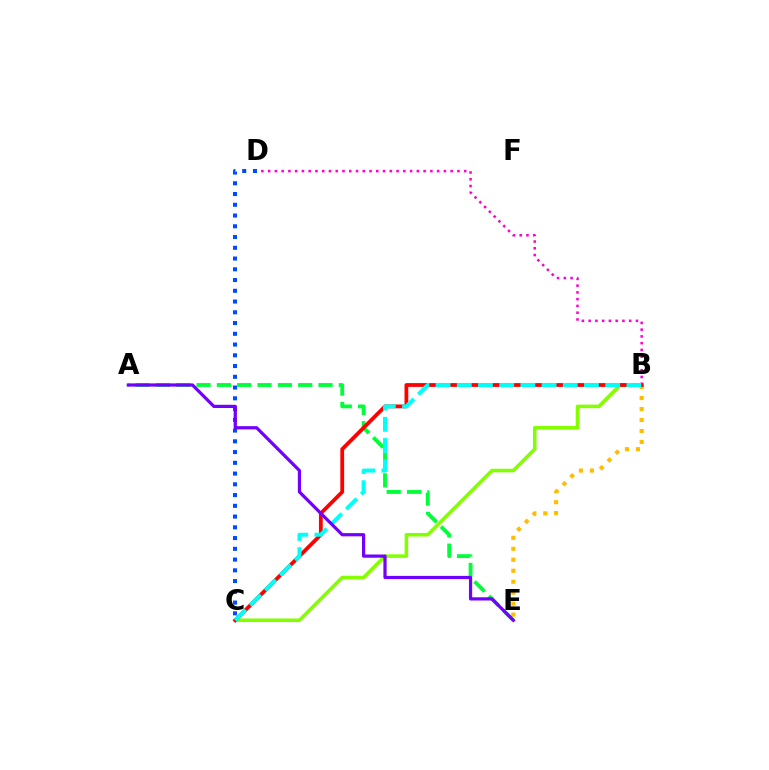{('B', 'E'): [{'color': '#ffbd00', 'line_style': 'dotted', 'thickness': 2.98}], ('B', 'D'): [{'color': '#ff00cf', 'line_style': 'dotted', 'thickness': 1.84}], ('A', 'E'): [{'color': '#00ff39', 'line_style': 'dashed', 'thickness': 2.76}, {'color': '#7200ff', 'line_style': 'solid', 'thickness': 2.32}], ('B', 'C'): [{'color': '#84ff00', 'line_style': 'solid', 'thickness': 2.56}, {'color': '#ff0000', 'line_style': 'solid', 'thickness': 2.72}, {'color': '#00fff6', 'line_style': 'dashed', 'thickness': 2.88}], ('C', 'D'): [{'color': '#004bff', 'line_style': 'dotted', 'thickness': 2.92}]}